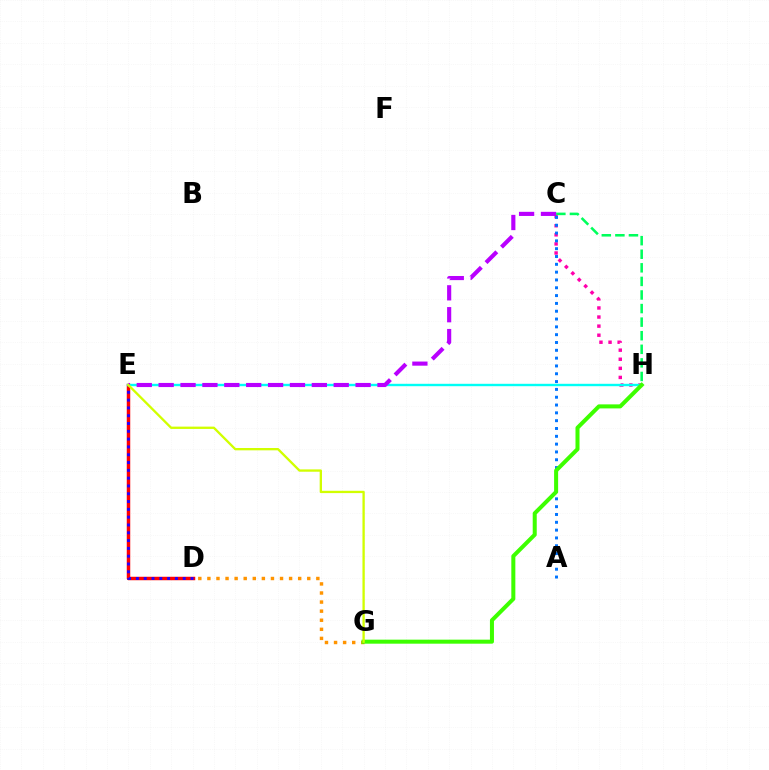{('D', 'E'): [{'color': '#ff0000', 'line_style': 'solid', 'thickness': 2.5}, {'color': '#2500ff', 'line_style': 'dotted', 'thickness': 2.12}], ('C', 'H'): [{'color': '#ff00ac', 'line_style': 'dotted', 'thickness': 2.47}, {'color': '#00ff5c', 'line_style': 'dashed', 'thickness': 1.84}], ('E', 'H'): [{'color': '#00fff6', 'line_style': 'solid', 'thickness': 1.73}], ('C', 'E'): [{'color': '#b900ff', 'line_style': 'dashed', 'thickness': 2.97}], ('A', 'C'): [{'color': '#0074ff', 'line_style': 'dotted', 'thickness': 2.12}], ('D', 'G'): [{'color': '#ff9400', 'line_style': 'dotted', 'thickness': 2.47}], ('G', 'H'): [{'color': '#3dff00', 'line_style': 'solid', 'thickness': 2.9}], ('E', 'G'): [{'color': '#d1ff00', 'line_style': 'solid', 'thickness': 1.67}]}